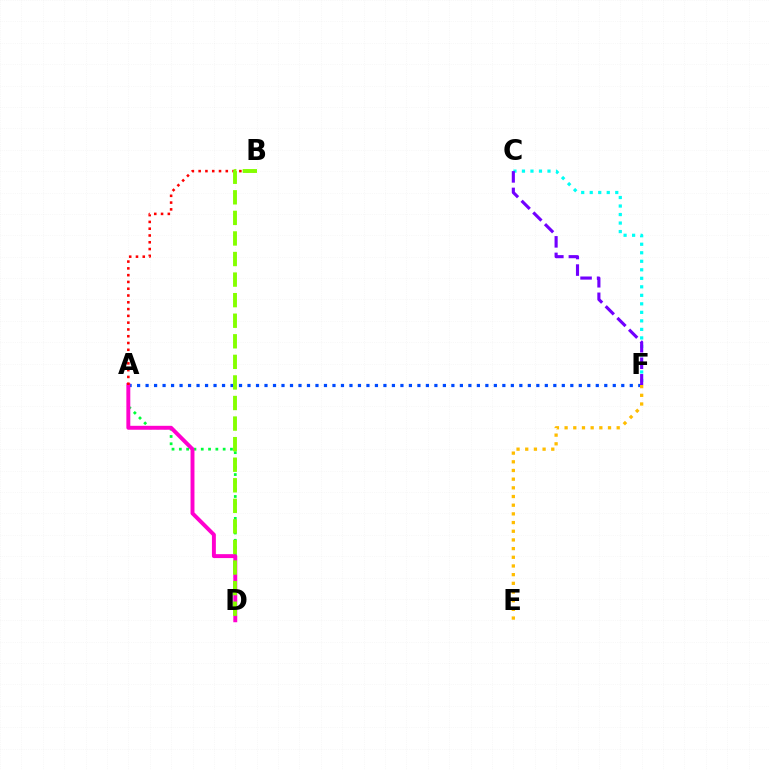{('A', 'D'): [{'color': '#00ff39', 'line_style': 'dotted', 'thickness': 1.98}, {'color': '#ff00cf', 'line_style': 'solid', 'thickness': 2.83}], ('A', 'F'): [{'color': '#004bff', 'line_style': 'dotted', 'thickness': 2.31}], ('C', 'F'): [{'color': '#00fff6', 'line_style': 'dotted', 'thickness': 2.31}, {'color': '#7200ff', 'line_style': 'dashed', 'thickness': 2.25}], ('A', 'B'): [{'color': '#ff0000', 'line_style': 'dotted', 'thickness': 1.84}], ('E', 'F'): [{'color': '#ffbd00', 'line_style': 'dotted', 'thickness': 2.36}], ('B', 'D'): [{'color': '#84ff00', 'line_style': 'dashed', 'thickness': 2.79}]}